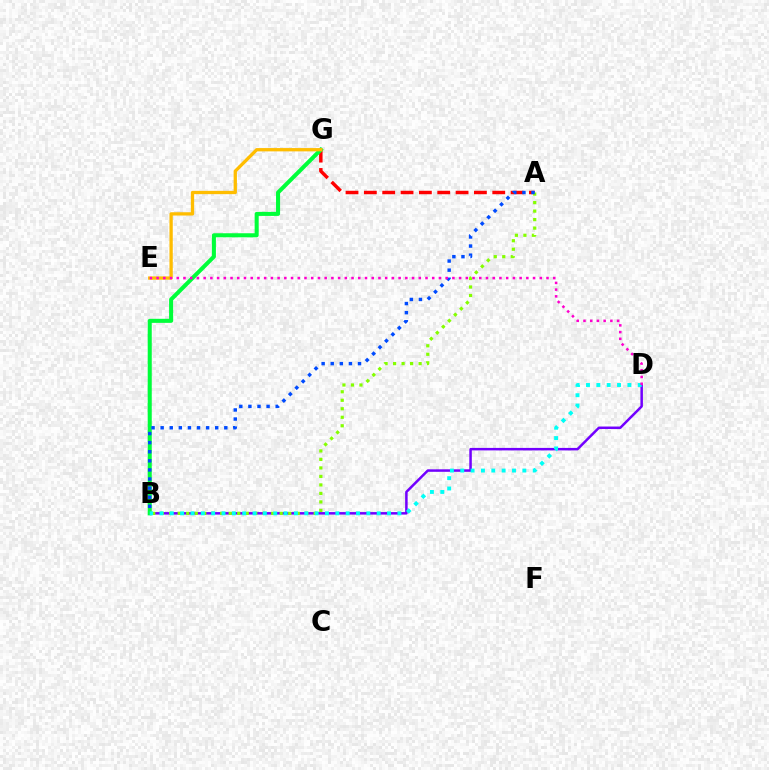{('B', 'D'): [{'color': '#7200ff', 'line_style': 'solid', 'thickness': 1.8}, {'color': '#00fff6', 'line_style': 'dotted', 'thickness': 2.81}], ('A', 'G'): [{'color': '#ff0000', 'line_style': 'dashed', 'thickness': 2.49}], ('B', 'G'): [{'color': '#00ff39', 'line_style': 'solid', 'thickness': 2.92}], ('A', 'B'): [{'color': '#84ff00', 'line_style': 'dotted', 'thickness': 2.31}, {'color': '#004bff', 'line_style': 'dotted', 'thickness': 2.47}], ('E', 'G'): [{'color': '#ffbd00', 'line_style': 'solid', 'thickness': 2.37}], ('D', 'E'): [{'color': '#ff00cf', 'line_style': 'dotted', 'thickness': 1.83}]}